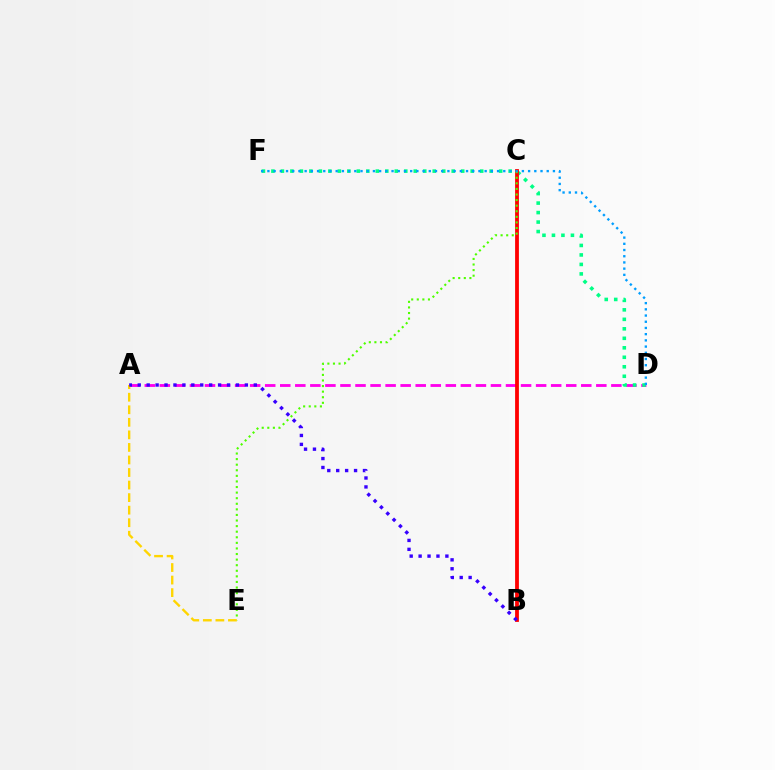{('A', 'D'): [{'color': '#ff00ed', 'line_style': 'dashed', 'thickness': 2.04}], ('D', 'F'): [{'color': '#00ff86', 'line_style': 'dotted', 'thickness': 2.58}, {'color': '#009eff', 'line_style': 'dotted', 'thickness': 1.69}], ('B', 'C'): [{'color': '#ff0000', 'line_style': 'solid', 'thickness': 2.74}], ('C', 'E'): [{'color': '#4fff00', 'line_style': 'dotted', 'thickness': 1.52}], ('A', 'E'): [{'color': '#ffd500', 'line_style': 'dashed', 'thickness': 1.7}], ('A', 'B'): [{'color': '#3700ff', 'line_style': 'dotted', 'thickness': 2.43}]}